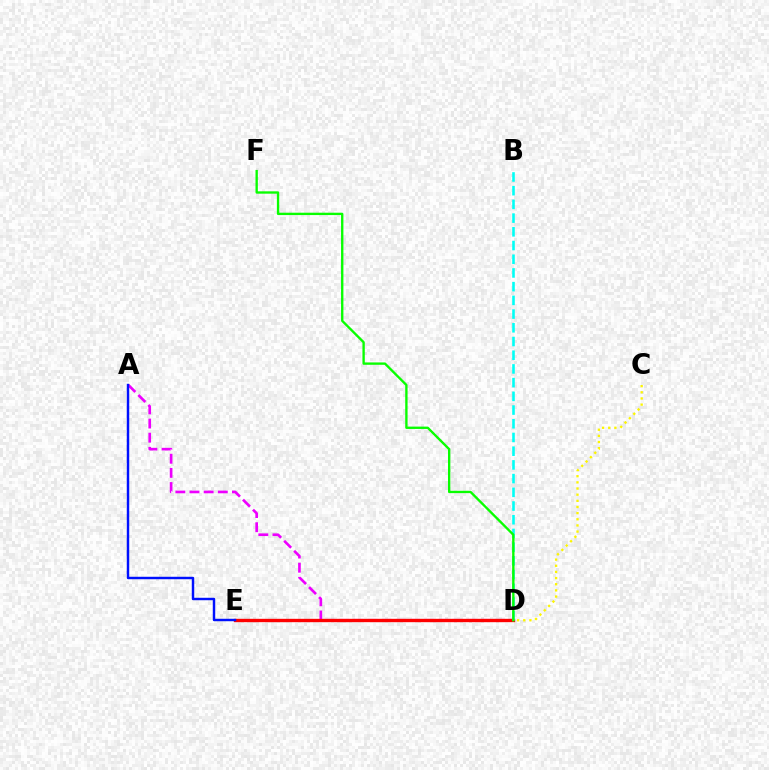{('C', 'E'): [{'color': '#fcf500', 'line_style': 'dotted', 'thickness': 1.67}], ('A', 'D'): [{'color': '#ee00ff', 'line_style': 'dashed', 'thickness': 1.92}], ('D', 'E'): [{'color': '#ff0000', 'line_style': 'solid', 'thickness': 2.42}], ('B', 'D'): [{'color': '#00fff6', 'line_style': 'dashed', 'thickness': 1.86}], ('A', 'E'): [{'color': '#0010ff', 'line_style': 'solid', 'thickness': 1.76}], ('D', 'F'): [{'color': '#08ff00', 'line_style': 'solid', 'thickness': 1.69}]}